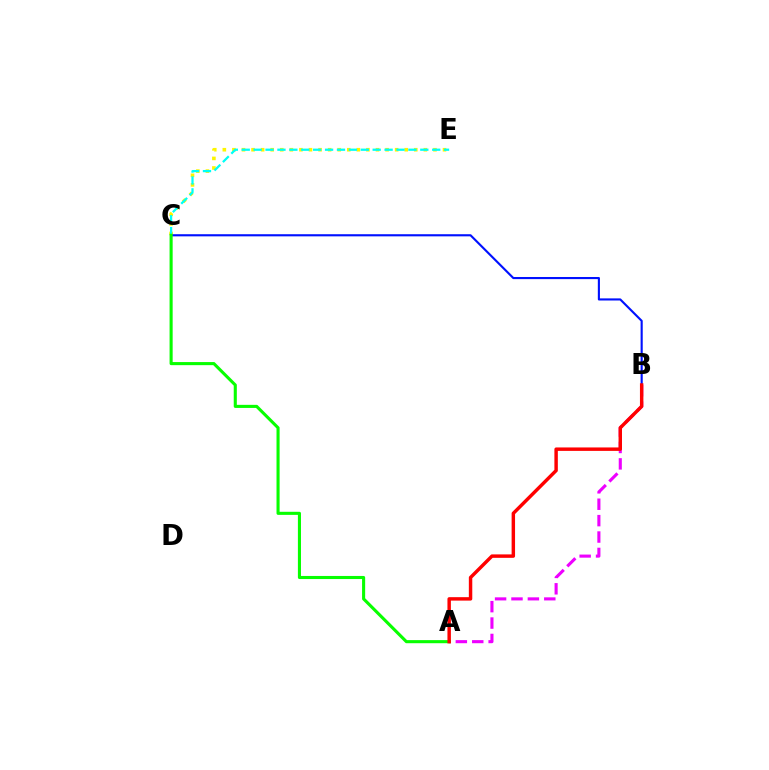{('C', 'E'): [{'color': '#fcf500', 'line_style': 'dotted', 'thickness': 2.6}, {'color': '#00fff6', 'line_style': 'dashed', 'thickness': 1.62}], ('A', 'B'): [{'color': '#ee00ff', 'line_style': 'dashed', 'thickness': 2.23}, {'color': '#ff0000', 'line_style': 'solid', 'thickness': 2.48}], ('B', 'C'): [{'color': '#0010ff', 'line_style': 'solid', 'thickness': 1.53}], ('A', 'C'): [{'color': '#08ff00', 'line_style': 'solid', 'thickness': 2.22}]}